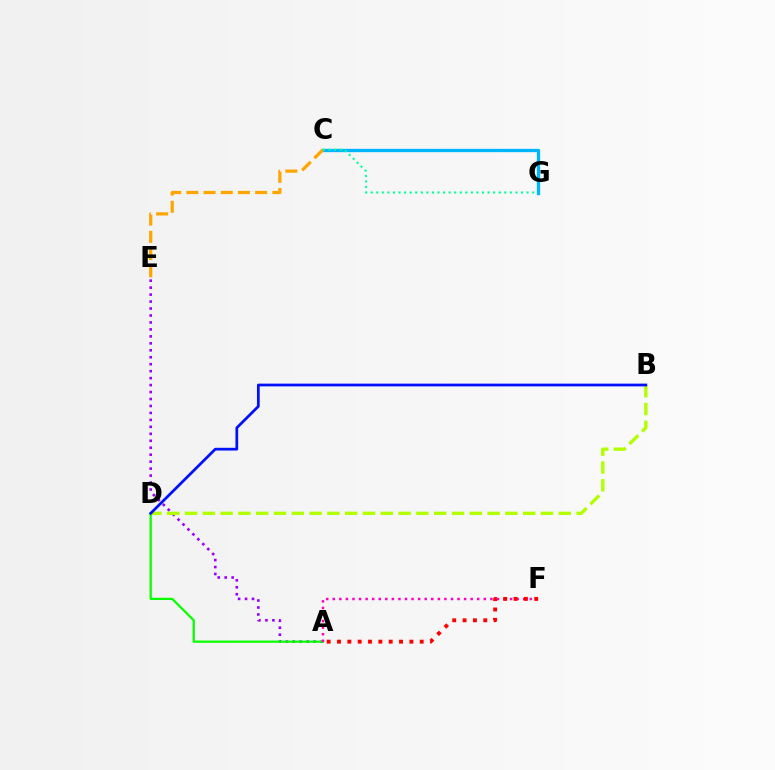{('A', 'E'): [{'color': '#9b00ff', 'line_style': 'dotted', 'thickness': 1.89}], ('A', 'D'): [{'color': '#08ff00', 'line_style': 'solid', 'thickness': 1.62}], ('C', 'G'): [{'color': '#00b5ff', 'line_style': 'solid', 'thickness': 2.39}, {'color': '#00ff9d', 'line_style': 'dotted', 'thickness': 1.51}], ('C', 'E'): [{'color': '#ffa500', 'line_style': 'dashed', 'thickness': 2.34}], ('A', 'F'): [{'color': '#ff00bd', 'line_style': 'dotted', 'thickness': 1.78}, {'color': '#ff0000', 'line_style': 'dotted', 'thickness': 2.81}], ('B', 'D'): [{'color': '#b3ff00', 'line_style': 'dashed', 'thickness': 2.42}, {'color': '#0010ff', 'line_style': 'solid', 'thickness': 1.97}]}